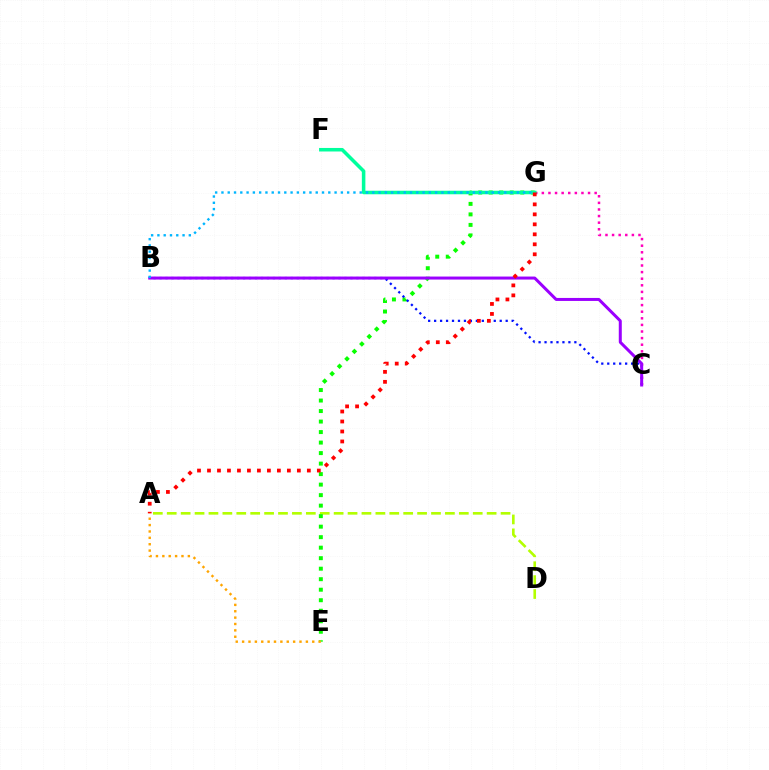{('A', 'D'): [{'color': '#b3ff00', 'line_style': 'dashed', 'thickness': 1.89}], ('C', 'G'): [{'color': '#ff00bd', 'line_style': 'dotted', 'thickness': 1.79}], ('E', 'G'): [{'color': '#08ff00', 'line_style': 'dotted', 'thickness': 2.86}], ('F', 'G'): [{'color': '#00ff9d', 'line_style': 'solid', 'thickness': 2.54}], ('B', 'C'): [{'color': '#0010ff', 'line_style': 'dotted', 'thickness': 1.62}, {'color': '#9b00ff', 'line_style': 'solid', 'thickness': 2.17}], ('A', 'G'): [{'color': '#ff0000', 'line_style': 'dotted', 'thickness': 2.71}], ('A', 'E'): [{'color': '#ffa500', 'line_style': 'dotted', 'thickness': 1.73}], ('B', 'G'): [{'color': '#00b5ff', 'line_style': 'dotted', 'thickness': 1.71}]}